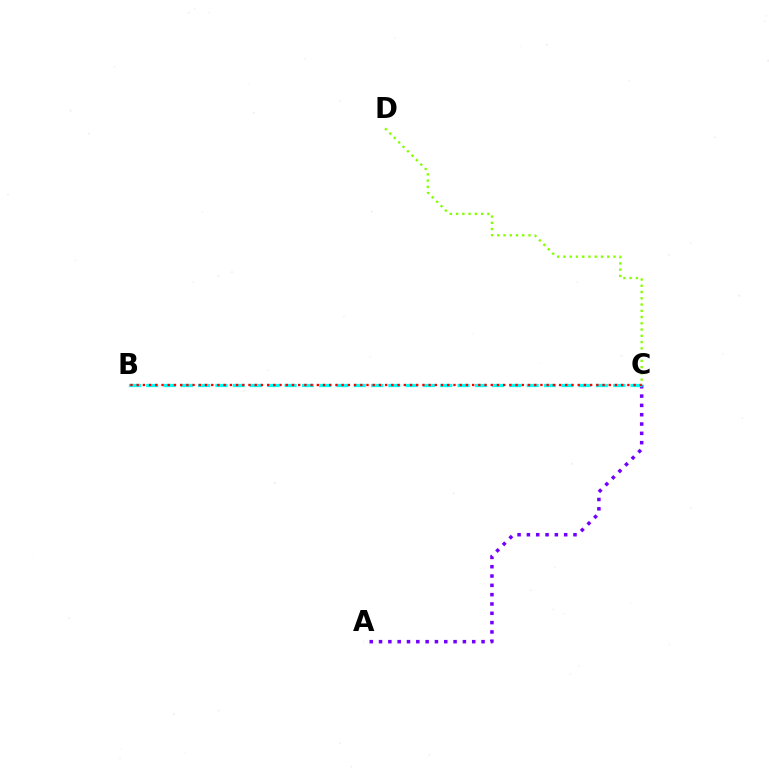{('A', 'C'): [{'color': '#7200ff', 'line_style': 'dotted', 'thickness': 2.53}], ('B', 'C'): [{'color': '#00fff6', 'line_style': 'dashed', 'thickness': 2.35}, {'color': '#ff0000', 'line_style': 'dotted', 'thickness': 1.69}], ('C', 'D'): [{'color': '#84ff00', 'line_style': 'dotted', 'thickness': 1.7}]}